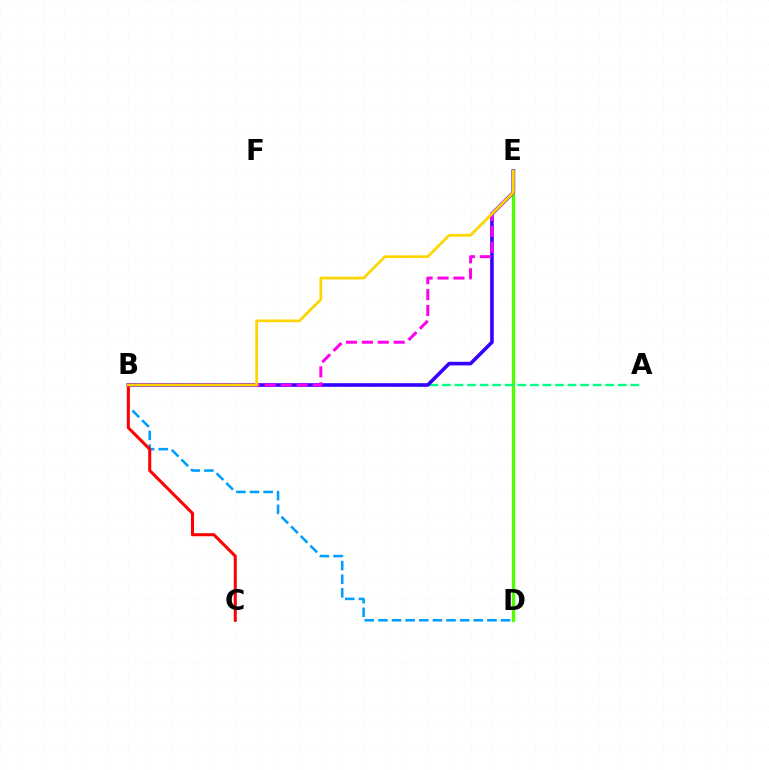{('D', 'E'): [{'color': '#4fff00', 'line_style': 'solid', 'thickness': 2.4}], ('A', 'B'): [{'color': '#00ff86', 'line_style': 'dashed', 'thickness': 1.71}], ('B', 'D'): [{'color': '#009eff', 'line_style': 'dashed', 'thickness': 1.85}], ('B', 'E'): [{'color': '#3700ff', 'line_style': 'solid', 'thickness': 2.59}, {'color': '#ff00ed', 'line_style': 'dashed', 'thickness': 2.16}, {'color': '#ffd500', 'line_style': 'solid', 'thickness': 1.97}], ('B', 'C'): [{'color': '#ff0000', 'line_style': 'solid', 'thickness': 2.19}]}